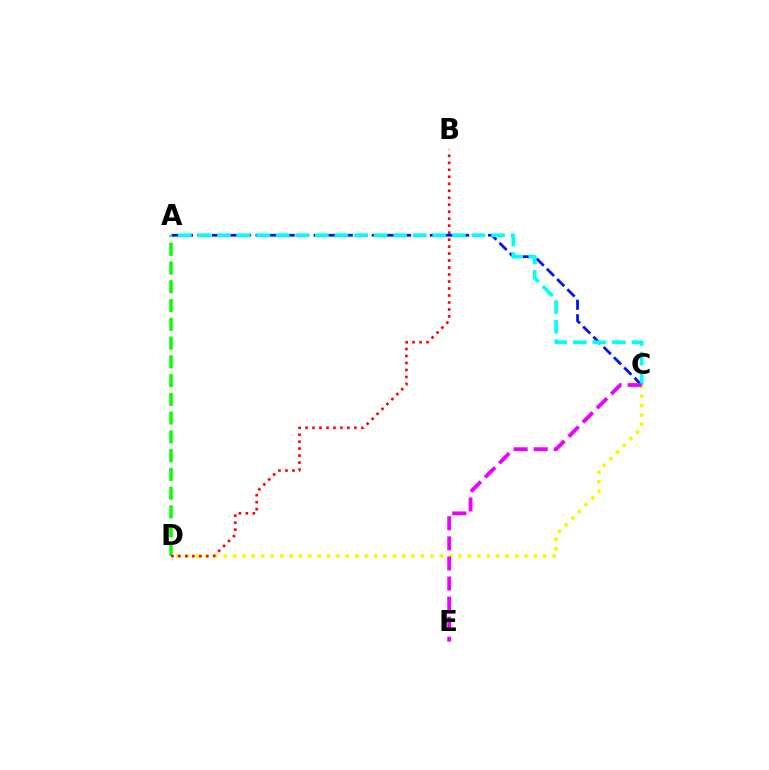{('A', 'D'): [{'color': '#08ff00', 'line_style': 'dashed', 'thickness': 2.55}], ('C', 'D'): [{'color': '#fcf500', 'line_style': 'dotted', 'thickness': 2.55}], ('B', 'D'): [{'color': '#ff0000', 'line_style': 'dotted', 'thickness': 1.9}], ('A', 'C'): [{'color': '#0010ff', 'line_style': 'dashed', 'thickness': 1.97}, {'color': '#00fff6', 'line_style': 'dashed', 'thickness': 2.66}], ('C', 'E'): [{'color': '#ee00ff', 'line_style': 'dashed', 'thickness': 2.73}]}